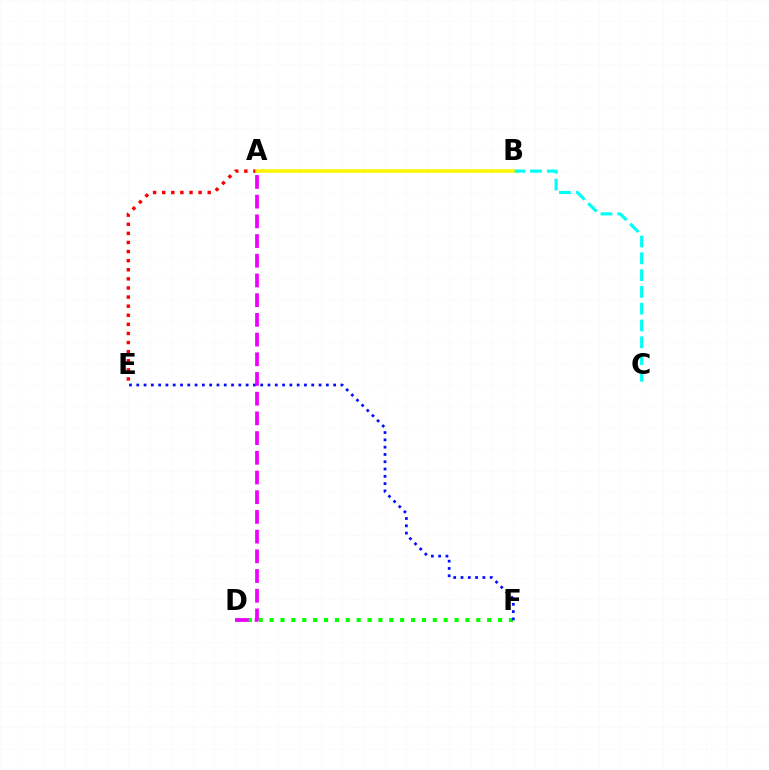{('D', 'F'): [{'color': '#08ff00', 'line_style': 'dotted', 'thickness': 2.96}], ('E', 'F'): [{'color': '#0010ff', 'line_style': 'dotted', 'thickness': 1.98}], ('A', 'D'): [{'color': '#ee00ff', 'line_style': 'dashed', 'thickness': 2.68}], ('B', 'C'): [{'color': '#00fff6', 'line_style': 'dashed', 'thickness': 2.28}], ('A', 'E'): [{'color': '#ff0000', 'line_style': 'dotted', 'thickness': 2.47}], ('A', 'B'): [{'color': '#fcf500', 'line_style': 'solid', 'thickness': 2.58}]}